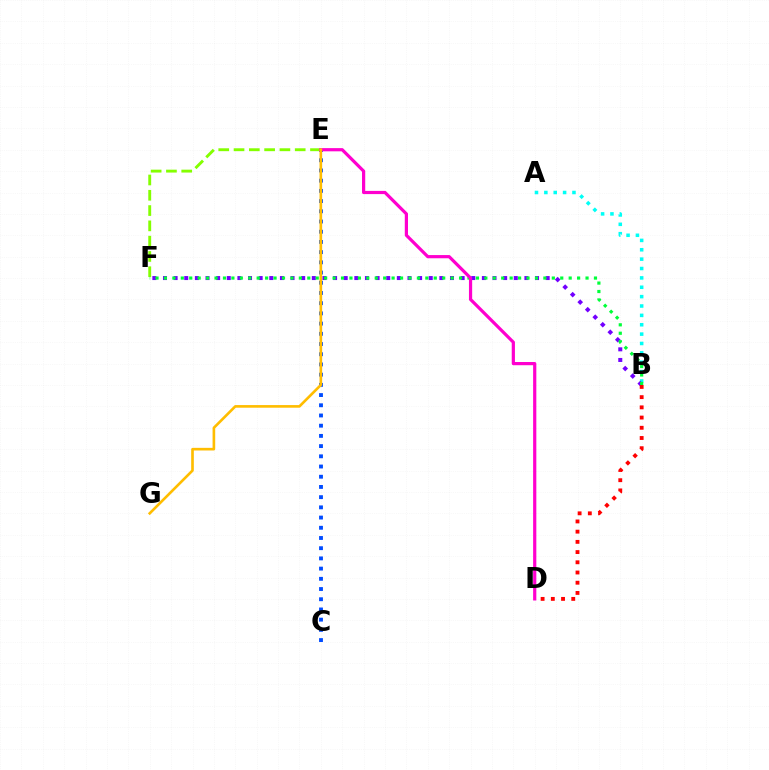{('A', 'B'): [{'color': '#00fff6', 'line_style': 'dotted', 'thickness': 2.55}], ('B', 'F'): [{'color': '#7200ff', 'line_style': 'dotted', 'thickness': 2.89}, {'color': '#00ff39', 'line_style': 'dotted', 'thickness': 2.29}], ('C', 'E'): [{'color': '#004bff', 'line_style': 'dotted', 'thickness': 2.77}], ('E', 'F'): [{'color': '#84ff00', 'line_style': 'dashed', 'thickness': 2.08}], ('B', 'D'): [{'color': '#ff0000', 'line_style': 'dotted', 'thickness': 2.77}], ('D', 'E'): [{'color': '#ff00cf', 'line_style': 'solid', 'thickness': 2.31}], ('E', 'G'): [{'color': '#ffbd00', 'line_style': 'solid', 'thickness': 1.9}]}